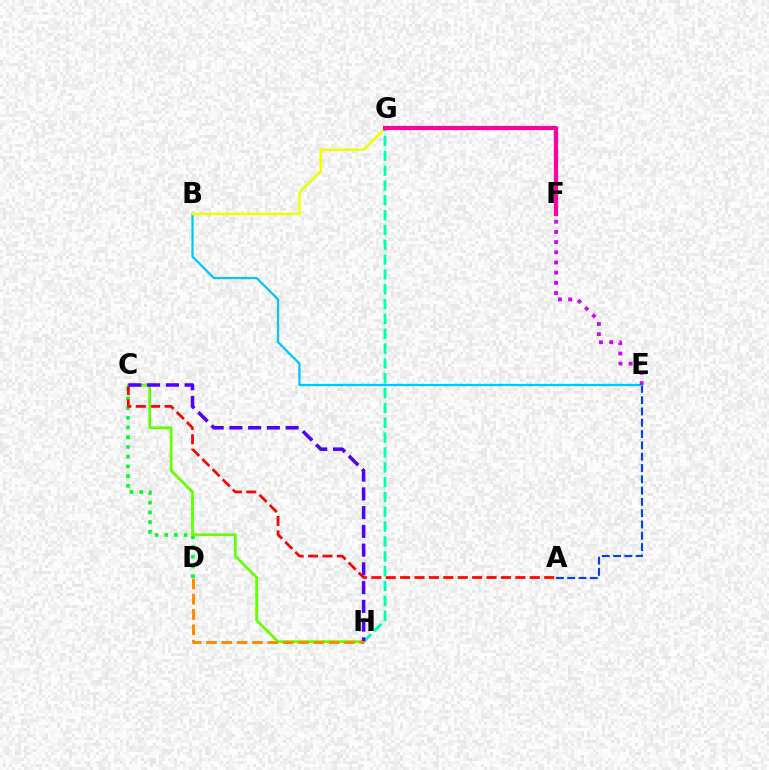{('A', 'E'): [{'color': '#003fff', 'line_style': 'dashed', 'thickness': 1.53}], ('C', 'D'): [{'color': '#00ff27', 'line_style': 'dotted', 'thickness': 2.64}], ('A', 'C'): [{'color': '#ff0000', 'line_style': 'dashed', 'thickness': 1.96}], ('B', 'E'): [{'color': '#00c7ff', 'line_style': 'solid', 'thickness': 1.63}], ('B', 'G'): [{'color': '#eeff00', 'line_style': 'solid', 'thickness': 1.84}], ('G', 'H'): [{'color': '#00ffaf', 'line_style': 'dashed', 'thickness': 2.02}], ('F', 'G'): [{'color': '#ff00a0', 'line_style': 'solid', 'thickness': 3.0}], ('E', 'F'): [{'color': '#d600ff', 'line_style': 'dotted', 'thickness': 2.77}], ('C', 'H'): [{'color': '#66ff00', 'line_style': 'solid', 'thickness': 2.0}, {'color': '#4f00ff', 'line_style': 'dashed', 'thickness': 2.55}], ('D', 'H'): [{'color': '#ff8800', 'line_style': 'dashed', 'thickness': 2.08}]}